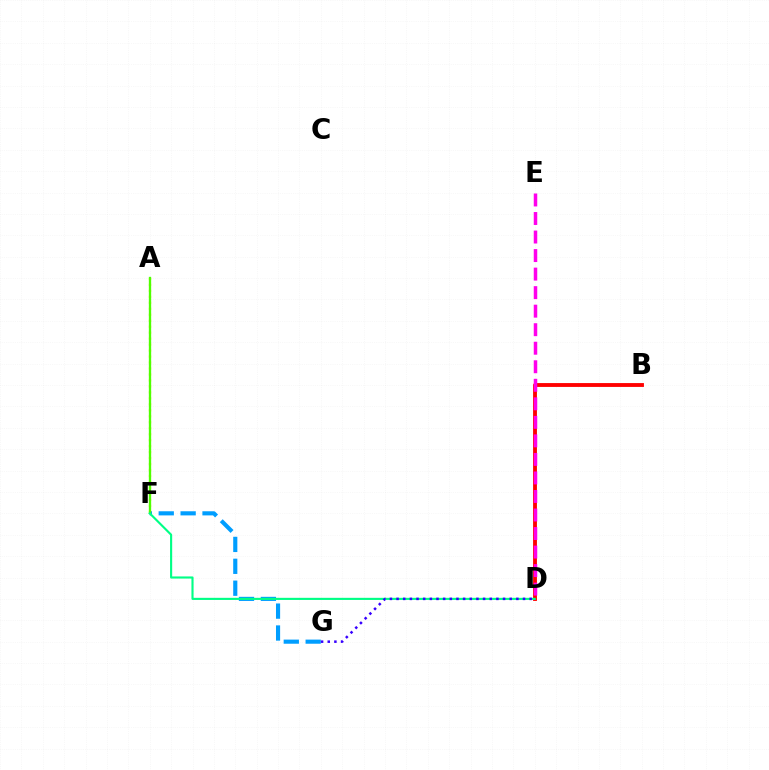{('A', 'F'): [{'color': '#ffd500', 'line_style': 'dotted', 'thickness': 1.62}, {'color': '#4fff00', 'line_style': 'solid', 'thickness': 1.67}], ('F', 'G'): [{'color': '#009eff', 'line_style': 'dashed', 'thickness': 2.97}], ('B', 'D'): [{'color': '#ff0000', 'line_style': 'solid', 'thickness': 2.77}], ('D', 'E'): [{'color': '#ff00ed', 'line_style': 'dashed', 'thickness': 2.52}], ('D', 'F'): [{'color': '#00ff86', 'line_style': 'solid', 'thickness': 1.53}], ('D', 'G'): [{'color': '#3700ff', 'line_style': 'dotted', 'thickness': 1.81}]}